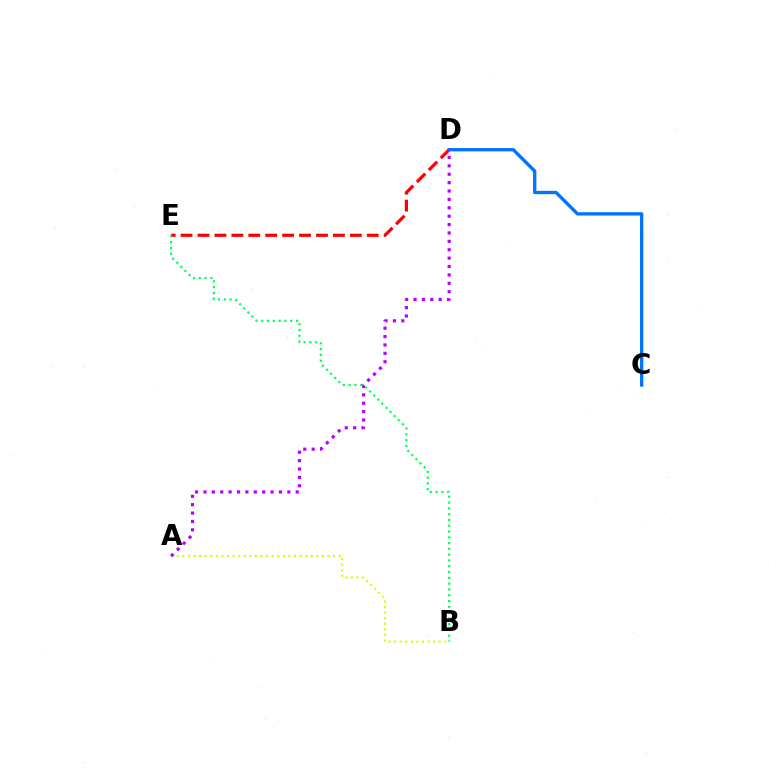{('D', 'E'): [{'color': '#ff0000', 'line_style': 'dashed', 'thickness': 2.3}], ('A', 'B'): [{'color': '#d1ff00', 'line_style': 'dotted', 'thickness': 1.52}], ('C', 'D'): [{'color': '#0074ff', 'line_style': 'solid', 'thickness': 2.4}], ('A', 'D'): [{'color': '#b900ff', 'line_style': 'dotted', 'thickness': 2.28}], ('B', 'E'): [{'color': '#00ff5c', 'line_style': 'dotted', 'thickness': 1.57}]}